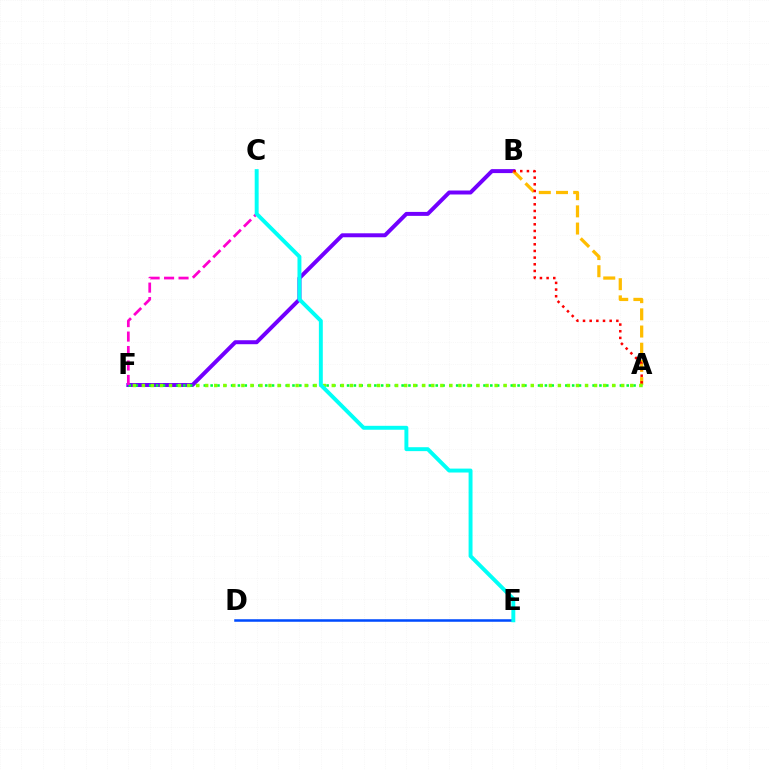{('B', 'F'): [{'color': '#7200ff', 'line_style': 'solid', 'thickness': 2.86}], ('A', 'B'): [{'color': '#ffbd00', 'line_style': 'dashed', 'thickness': 2.33}, {'color': '#ff0000', 'line_style': 'dotted', 'thickness': 1.81}], ('A', 'F'): [{'color': '#00ff39', 'line_style': 'dotted', 'thickness': 1.85}, {'color': '#84ff00', 'line_style': 'dotted', 'thickness': 2.46}], ('C', 'F'): [{'color': '#ff00cf', 'line_style': 'dashed', 'thickness': 1.96}], ('D', 'E'): [{'color': '#004bff', 'line_style': 'solid', 'thickness': 1.82}], ('C', 'E'): [{'color': '#00fff6', 'line_style': 'solid', 'thickness': 2.83}]}